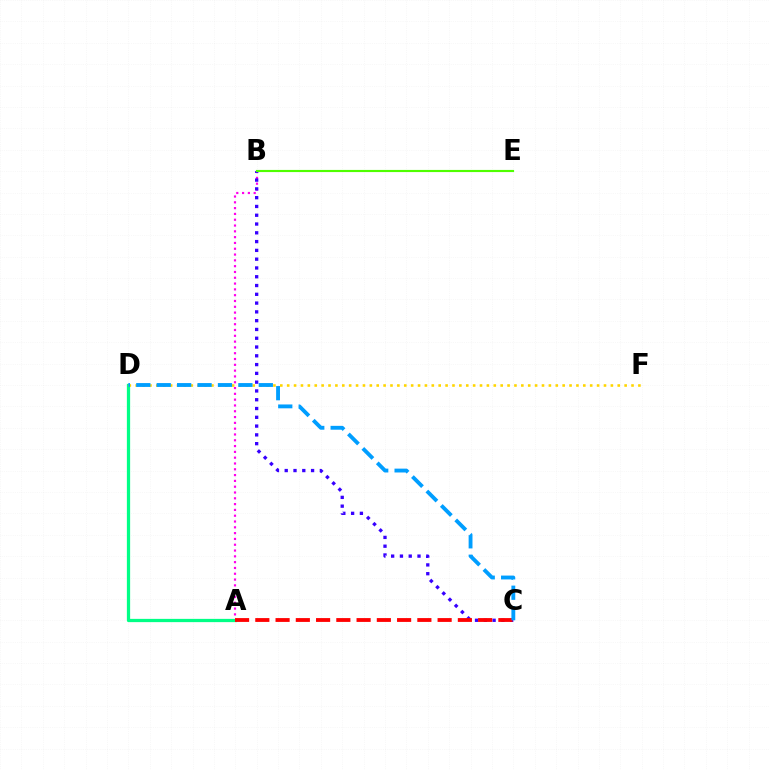{('A', 'B'): [{'color': '#ff00ed', 'line_style': 'dotted', 'thickness': 1.58}], ('B', 'C'): [{'color': '#3700ff', 'line_style': 'dotted', 'thickness': 2.39}], ('A', 'D'): [{'color': '#00ff86', 'line_style': 'solid', 'thickness': 2.35}], ('B', 'E'): [{'color': '#4fff00', 'line_style': 'solid', 'thickness': 1.55}], ('D', 'F'): [{'color': '#ffd500', 'line_style': 'dotted', 'thickness': 1.87}], ('A', 'C'): [{'color': '#ff0000', 'line_style': 'dashed', 'thickness': 2.75}], ('C', 'D'): [{'color': '#009eff', 'line_style': 'dashed', 'thickness': 2.77}]}